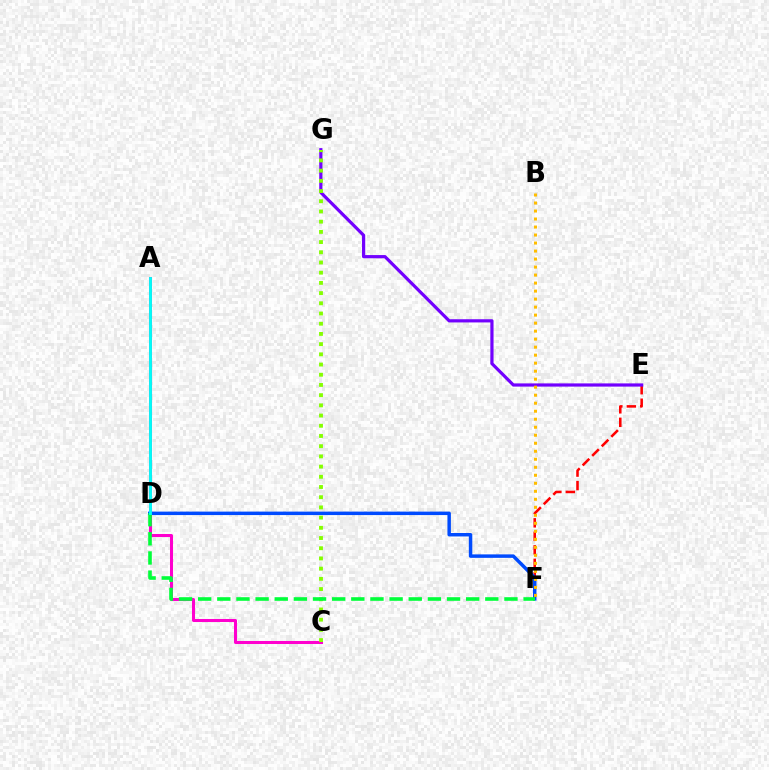{('A', 'C'): [{'color': '#ff00cf', 'line_style': 'solid', 'thickness': 2.18}], ('E', 'F'): [{'color': '#ff0000', 'line_style': 'dashed', 'thickness': 1.83}], ('D', 'F'): [{'color': '#004bff', 'line_style': 'solid', 'thickness': 2.5}, {'color': '#00ff39', 'line_style': 'dashed', 'thickness': 2.6}], ('E', 'G'): [{'color': '#7200ff', 'line_style': 'solid', 'thickness': 2.3}], ('C', 'G'): [{'color': '#84ff00', 'line_style': 'dotted', 'thickness': 2.77}], ('B', 'F'): [{'color': '#ffbd00', 'line_style': 'dotted', 'thickness': 2.18}], ('A', 'D'): [{'color': '#00fff6', 'line_style': 'solid', 'thickness': 2.05}]}